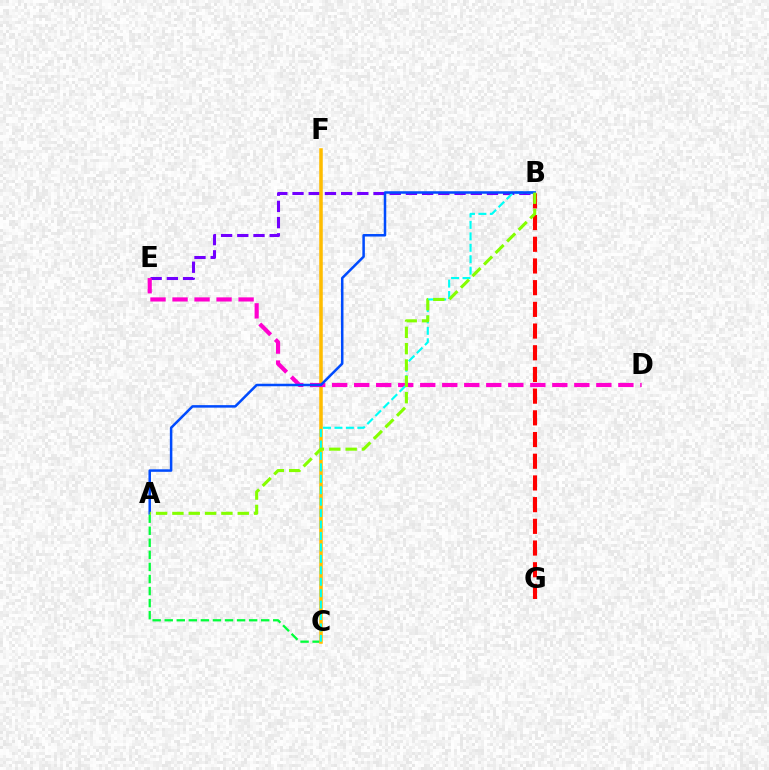{('B', 'E'): [{'color': '#7200ff', 'line_style': 'dashed', 'thickness': 2.2}], ('A', 'C'): [{'color': '#00ff39', 'line_style': 'dashed', 'thickness': 1.64}], ('B', 'G'): [{'color': '#ff0000', 'line_style': 'dashed', 'thickness': 2.95}], ('C', 'F'): [{'color': '#ffbd00', 'line_style': 'solid', 'thickness': 2.54}], ('D', 'E'): [{'color': '#ff00cf', 'line_style': 'dashed', 'thickness': 2.99}], ('B', 'C'): [{'color': '#00fff6', 'line_style': 'dashed', 'thickness': 1.55}], ('A', 'B'): [{'color': '#004bff', 'line_style': 'solid', 'thickness': 1.81}, {'color': '#84ff00', 'line_style': 'dashed', 'thickness': 2.22}]}